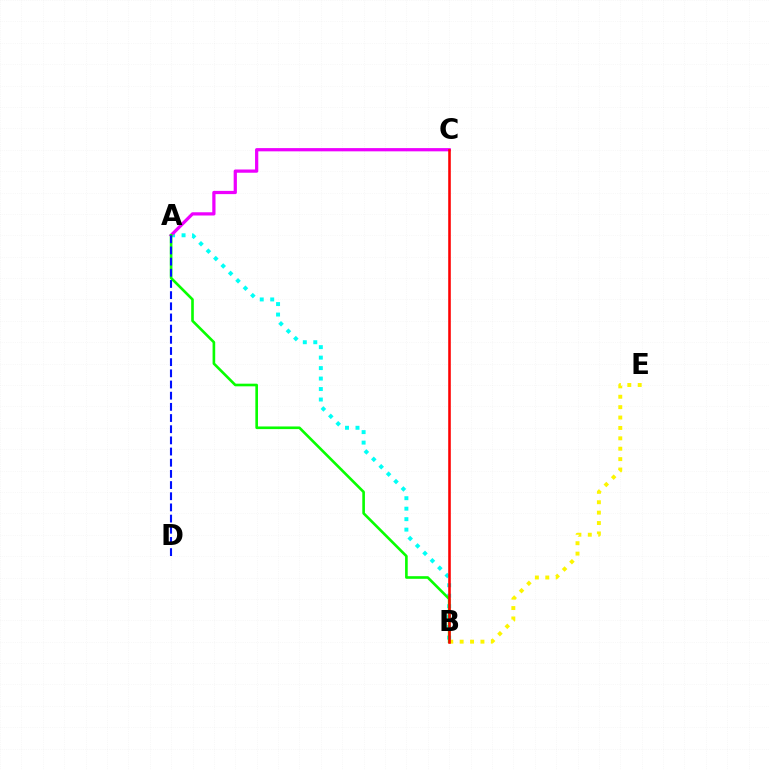{('A', 'B'): [{'color': '#00fff6', 'line_style': 'dotted', 'thickness': 2.85}, {'color': '#08ff00', 'line_style': 'solid', 'thickness': 1.9}], ('A', 'C'): [{'color': '#ee00ff', 'line_style': 'solid', 'thickness': 2.33}], ('B', 'E'): [{'color': '#fcf500', 'line_style': 'dotted', 'thickness': 2.82}], ('A', 'D'): [{'color': '#0010ff', 'line_style': 'dashed', 'thickness': 1.52}], ('B', 'C'): [{'color': '#ff0000', 'line_style': 'solid', 'thickness': 1.86}]}